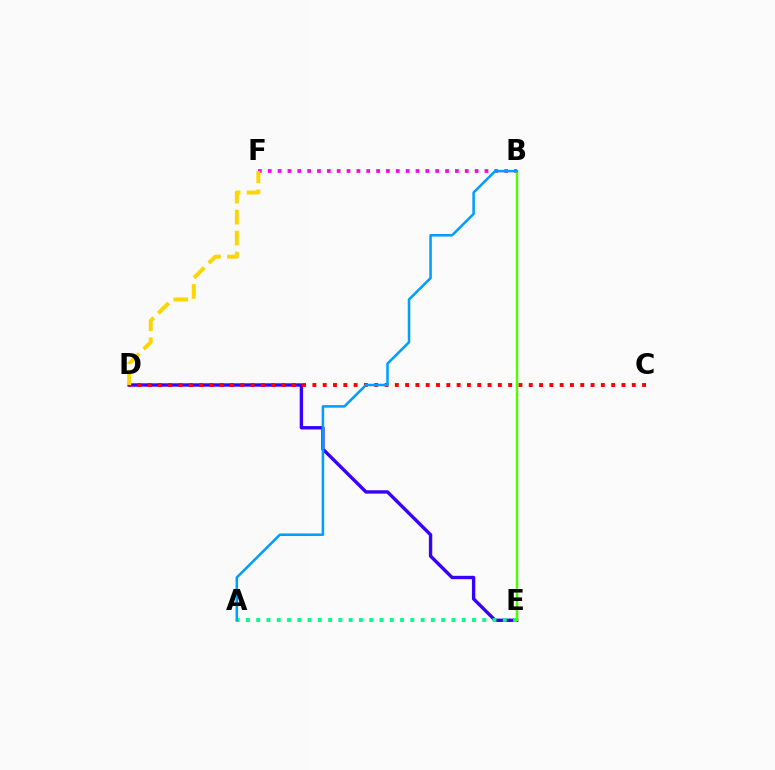{('D', 'E'): [{'color': '#3700ff', 'line_style': 'solid', 'thickness': 2.43}], ('B', 'F'): [{'color': '#ff00ed', 'line_style': 'dotted', 'thickness': 2.68}], ('C', 'D'): [{'color': '#ff0000', 'line_style': 'dotted', 'thickness': 2.8}], ('A', 'E'): [{'color': '#00ff86', 'line_style': 'dotted', 'thickness': 2.79}], ('B', 'E'): [{'color': '#4fff00', 'line_style': 'solid', 'thickness': 1.78}], ('D', 'F'): [{'color': '#ffd500', 'line_style': 'dashed', 'thickness': 2.85}], ('A', 'B'): [{'color': '#009eff', 'line_style': 'solid', 'thickness': 1.83}]}